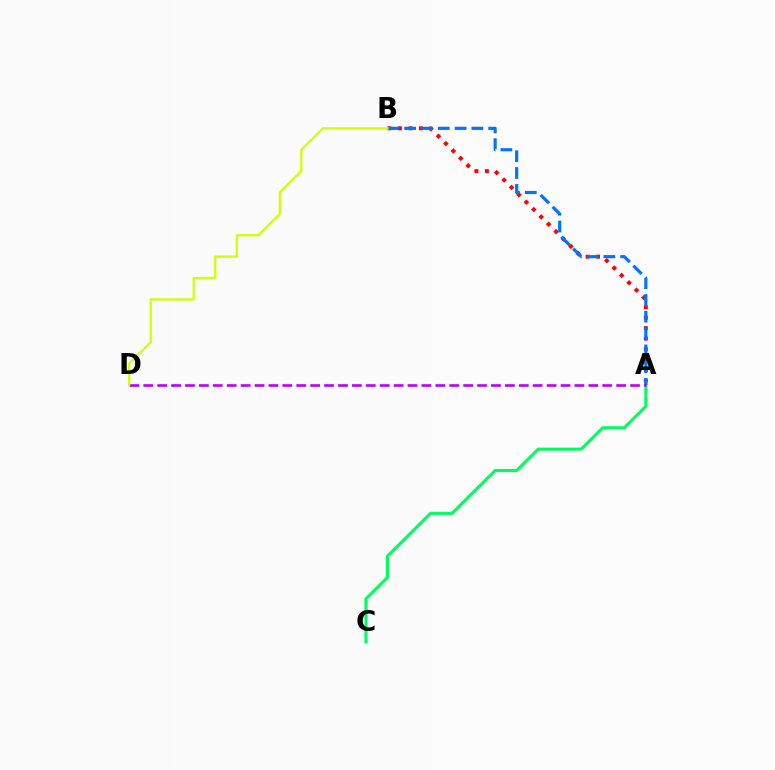{('A', 'B'): [{'color': '#ff0000', 'line_style': 'dotted', 'thickness': 2.84}, {'color': '#0074ff', 'line_style': 'dashed', 'thickness': 2.28}], ('A', 'C'): [{'color': '#00ff5c', 'line_style': 'solid', 'thickness': 2.22}], ('A', 'D'): [{'color': '#b900ff', 'line_style': 'dashed', 'thickness': 1.89}], ('B', 'D'): [{'color': '#d1ff00', 'line_style': 'solid', 'thickness': 1.63}]}